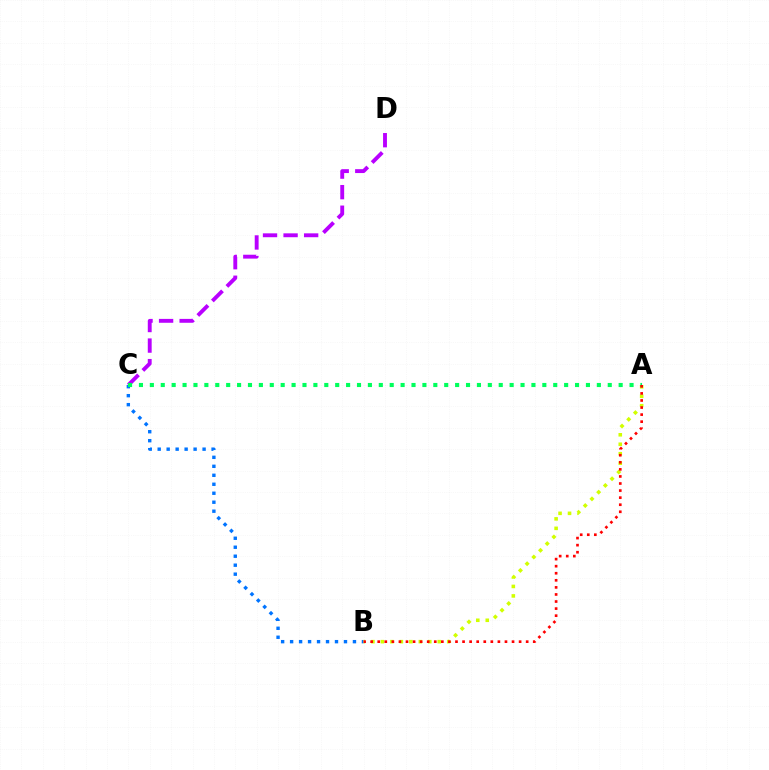{('B', 'C'): [{'color': '#0074ff', 'line_style': 'dotted', 'thickness': 2.44}], ('C', 'D'): [{'color': '#b900ff', 'line_style': 'dashed', 'thickness': 2.79}], ('A', 'B'): [{'color': '#d1ff00', 'line_style': 'dotted', 'thickness': 2.57}, {'color': '#ff0000', 'line_style': 'dotted', 'thickness': 1.92}], ('A', 'C'): [{'color': '#00ff5c', 'line_style': 'dotted', 'thickness': 2.96}]}